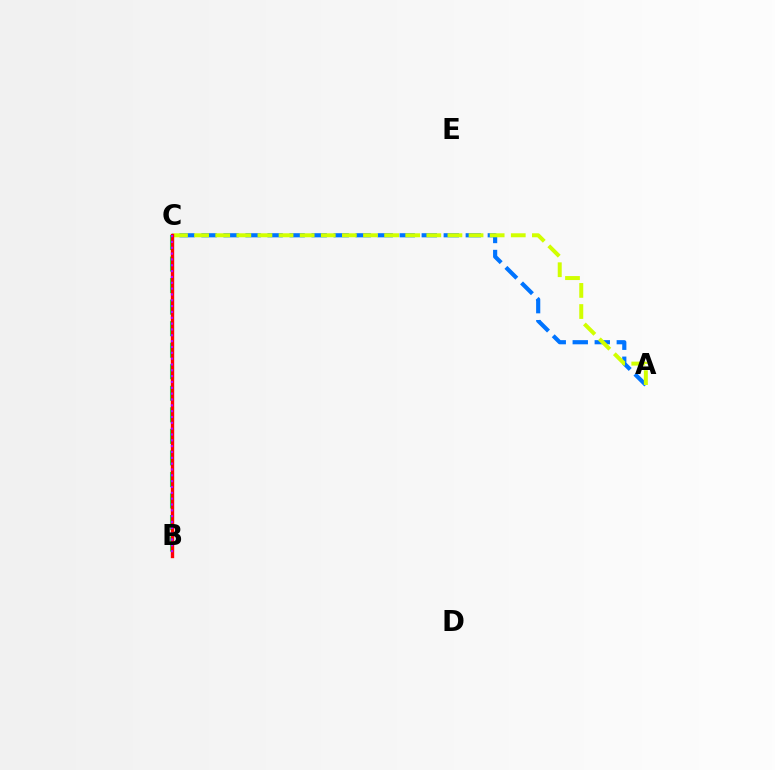{('B', 'C'): [{'color': '#00ff5c', 'line_style': 'dashed', 'thickness': 2.93}, {'color': '#ff0000', 'line_style': 'solid', 'thickness': 2.43}, {'color': '#b900ff', 'line_style': 'dotted', 'thickness': 1.59}], ('A', 'C'): [{'color': '#0074ff', 'line_style': 'dashed', 'thickness': 2.99}, {'color': '#d1ff00', 'line_style': 'dashed', 'thickness': 2.87}]}